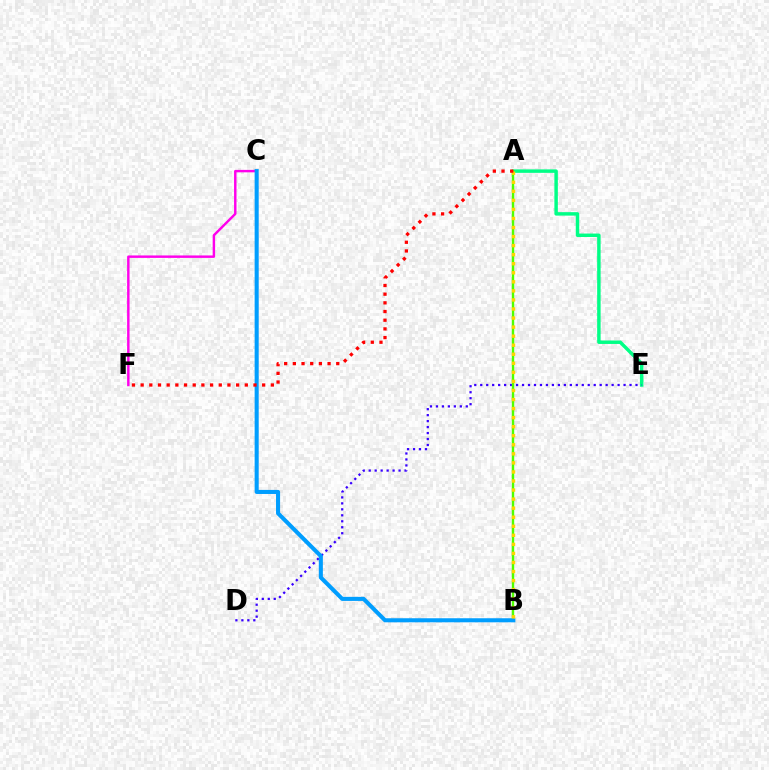{('A', 'E'): [{'color': '#00ff86', 'line_style': 'solid', 'thickness': 2.49}], ('D', 'E'): [{'color': '#3700ff', 'line_style': 'dotted', 'thickness': 1.62}], ('A', 'B'): [{'color': '#4fff00', 'line_style': 'solid', 'thickness': 1.73}, {'color': '#ffd500', 'line_style': 'dotted', 'thickness': 2.46}], ('C', 'F'): [{'color': '#ff00ed', 'line_style': 'solid', 'thickness': 1.76}], ('B', 'C'): [{'color': '#009eff', 'line_style': 'solid', 'thickness': 2.93}], ('A', 'F'): [{'color': '#ff0000', 'line_style': 'dotted', 'thickness': 2.36}]}